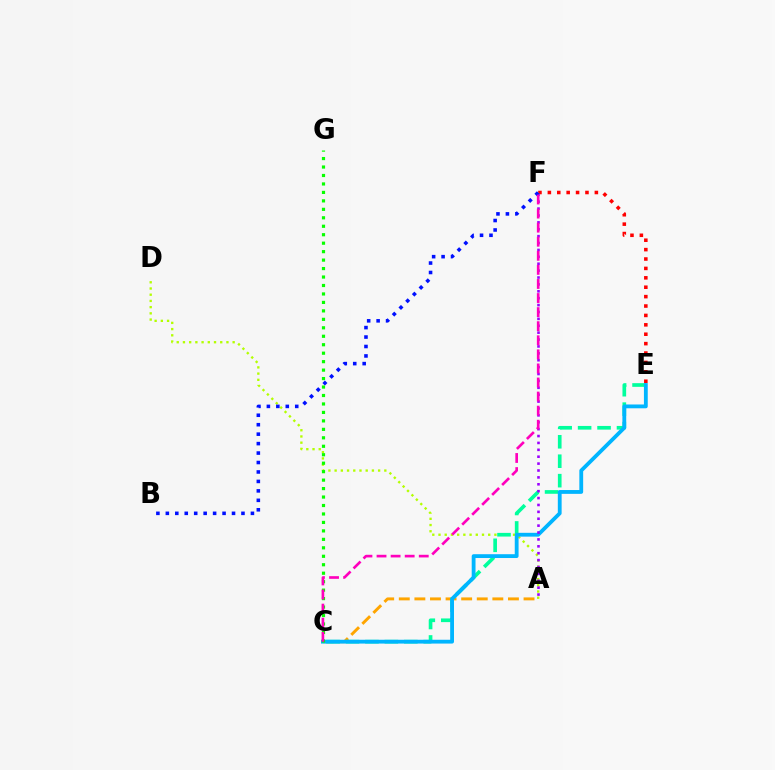{('A', 'C'): [{'color': '#ffa500', 'line_style': 'dashed', 'thickness': 2.12}], ('A', 'D'): [{'color': '#b3ff00', 'line_style': 'dotted', 'thickness': 1.69}], ('E', 'F'): [{'color': '#ff0000', 'line_style': 'dotted', 'thickness': 2.55}], ('C', 'E'): [{'color': '#00ff9d', 'line_style': 'dashed', 'thickness': 2.64}, {'color': '#00b5ff', 'line_style': 'solid', 'thickness': 2.75}], ('C', 'G'): [{'color': '#08ff00', 'line_style': 'dotted', 'thickness': 2.3}], ('A', 'F'): [{'color': '#9b00ff', 'line_style': 'dotted', 'thickness': 1.87}], ('B', 'F'): [{'color': '#0010ff', 'line_style': 'dotted', 'thickness': 2.57}], ('C', 'F'): [{'color': '#ff00bd', 'line_style': 'dashed', 'thickness': 1.91}]}